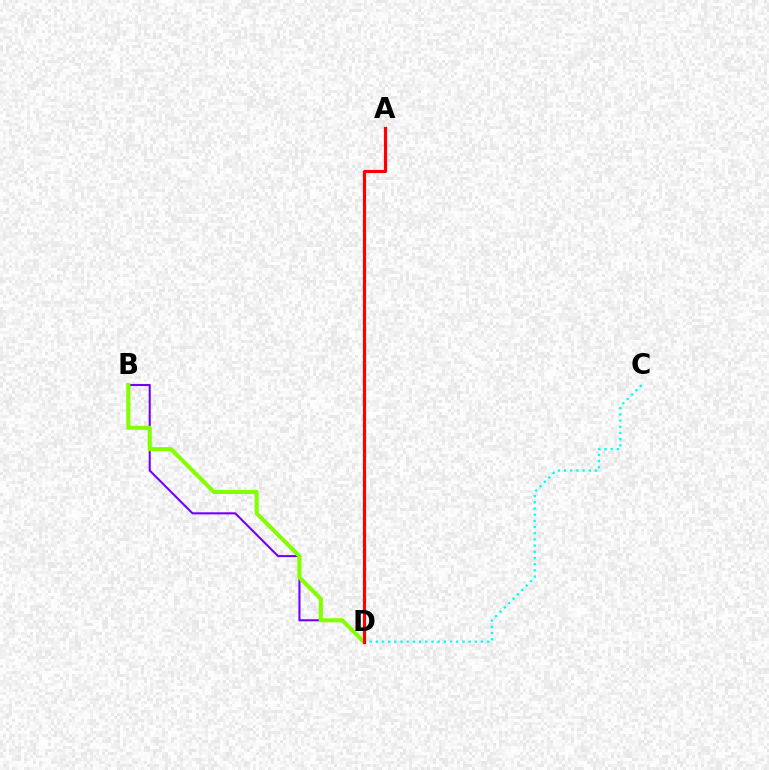{('B', 'D'): [{'color': '#7200ff', 'line_style': 'solid', 'thickness': 1.5}, {'color': '#84ff00', 'line_style': 'solid', 'thickness': 2.96}], ('C', 'D'): [{'color': '#00fff6', 'line_style': 'dotted', 'thickness': 1.68}], ('A', 'D'): [{'color': '#ff0000', 'line_style': 'solid', 'thickness': 2.27}]}